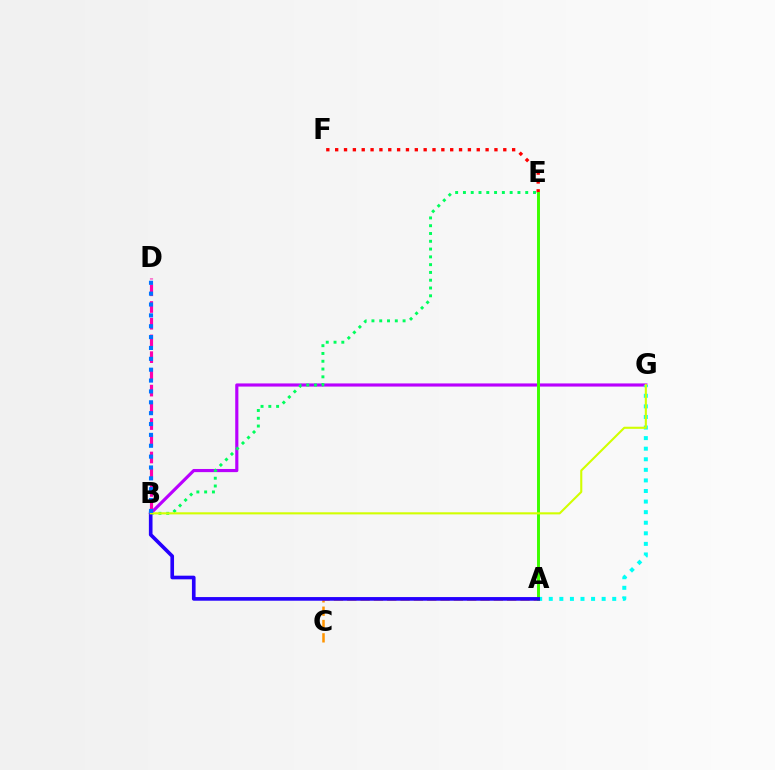{('B', 'D'): [{'color': '#ff00ac', 'line_style': 'dashed', 'thickness': 2.27}, {'color': '#0074ff', 'line_style': 'dotted', 'thickness': 2.95}], ('B', 'G'): [{'color': '#b900ff', 'line_style': 'solid', 'thickness': 2.27}, {'color': '#d1ff00', 'line_style': 'solid', 'thickness': 1.51}], ('E', 'F'): [{'color': '#ff0000', 'line_style': 'dotted', 'thickness': 2.4}], ('B', 'E'): [{'color': '#00ff5c', 'line_style': 'dotted', 'thickness': 2.12}], ('A', 'G'): [{'color': '#00fff6', 'line_style': 'dotted', 'thickness': 2.87}], ('A', 'C'): [{'color': '#ff9400', 'line_style': 'dashed', 'thickness': 1.81}], ('A', 'E'): [{'color': '#3dff00', 'line_style': 'solid', 'thickness': 2.12}], ('A', 'B'): [{'color': '#2500ff', 'line_style': 'solid', 'thickness': 2.63}]}